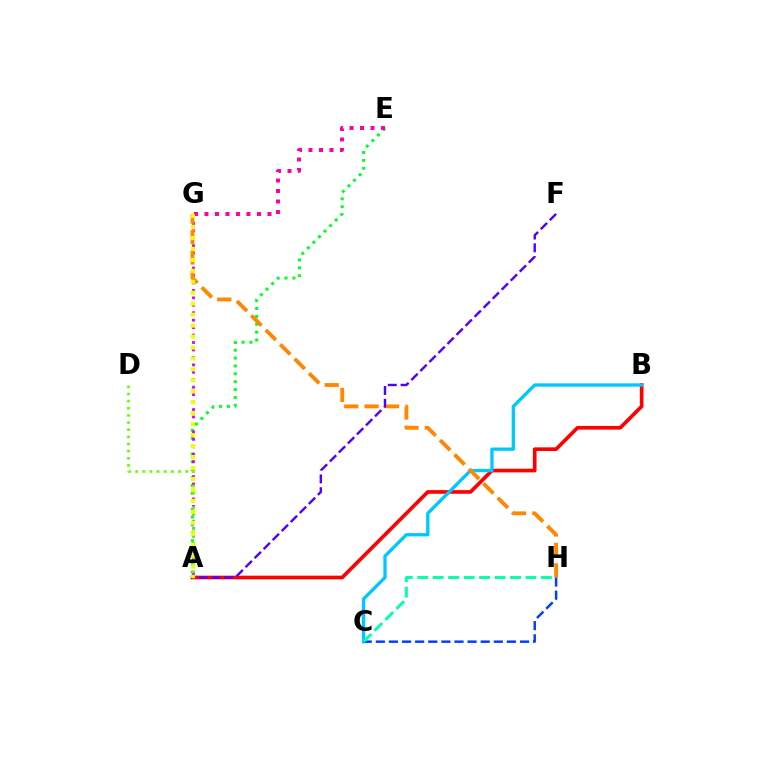{('A', 'B'): [{'color': '#ff0000', 'line_style': 'solid', 'thickness': 2.64}], ('B', 'C'): [{'color': '#00c7ff', 'line_style': 'solid', 'thickness': 2.38}], ('A', 'E'): [{'color': '#00ff27', 'line_style': 'dotted', 'thickness': 2.14}], ('A', 'G'): [{'color': '#d600ff', 'line_style': 'dotted', 'thickness': 2.02}, {'color': '#eeff00', 'line_style': 'dotted', 'thickness': 2.98}], ('G', 'H'): [{'color': '#ff8800', 'line_style': 'dashed', 'thickness': 2.77}], ('C', 'H'): [{'color': '#003fff', 'line_style': 'dashed', 'thickness': 1.78}, {'color': '#00ffaf', 'line_style': 'dashed', 'thickness': 2.1}], ('A', 'F'): [{'color': '#4f00ff', 'line_style': 'dashed', 'thickness': 1.74}], ('E', 'G'): [{'color': '#ff00a0', 'line_style': 'dotted', 'thickness': 2.85}], ('A', 'D'): [{'color': '#66ff00', 'line_style': 'dotted', 'thickness': 1.94}]}